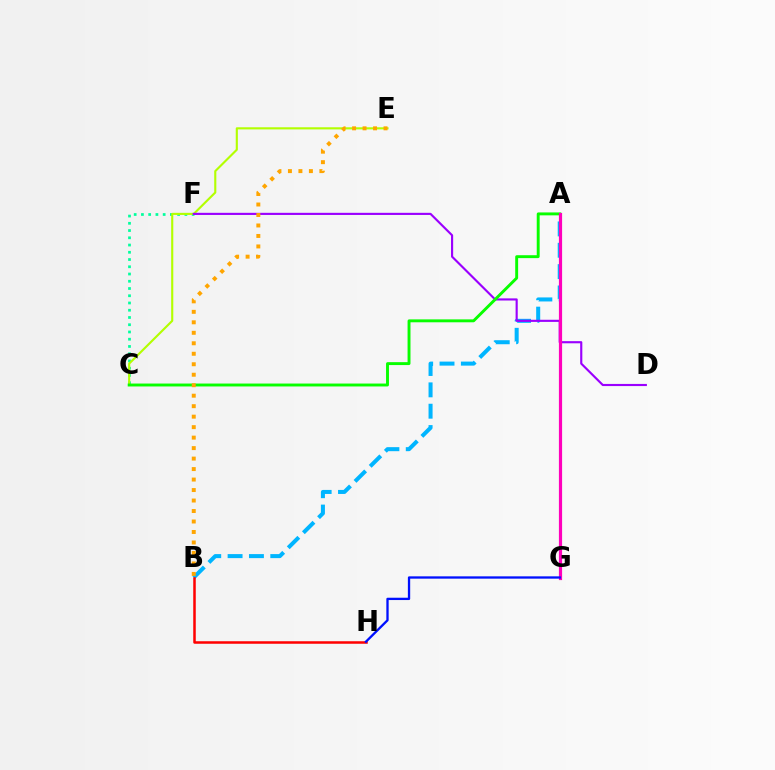{('C', 'F'): [{'color': '#00ff9d', 'line_style': 'dotted', 'thickness': 1.97}], ('A', 'B'): [{'color': '#00b5ff', 'line_style': 'dashed', 'thickness': 2.9}], ('C', 'E'): [{'color': '#b3ff00', 'line_style': 'solid', 'thickness': 1.53}], ('D', 'F'): [{'color': '#9b00ff', 'line_style': 'solid', 'thickness': 1.54}], ('B', 'H'): [{'color': '#ff0000', 'line_style': 'solid', 'thickness': 1.81}], ('A', 'C'): [{'color': '#08ff00', 'line_style': 'solid', 'thickness': 2.1}], ('B', 'E'): [{'color': '#ffa500', 'line_style': 'dotted', 'thickness': 2.85}], ('A', 'G'): [{'color': '#ff00bd', 'line_style': 'solid', 'thickness': 2.3}], ('G', 'H'): [{'color': '#0010ff', 'line_style': 'solid', 'thickness': 1.67}]}